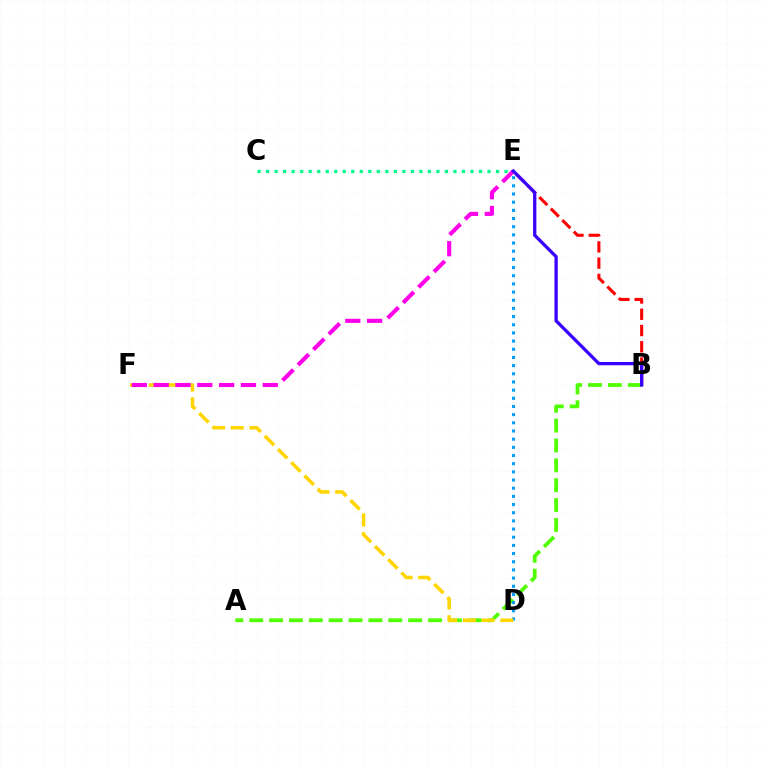{('B', 'E'): [{'color': '#ff0000', 'line_style': 'dashed', 'thickness': 2.21}, {'color': '#3700ff', 'line_style': 'solid', 'thickness': 2.36}], ('A', 'B'): [{'color': '#4fff00', 'line_style': 'dashed', 'thickness': 2.7}], ('D', 'E'): [{'color': '#009eff', 'line_style': 'dotted', 'thickness': 2.22}], ('C', 'E'): [{'color': '#00ff86', 'line_style': 'dotted', 'thickness': 2.31}], ('D', 'F'): [{'color': '#ffd500', 'line_style': 'dashed', 'thickness': 2.54}], ('E', 'F'): [{'color': '#ff00ed', 'line_style': 'dashed', 'thickness': 2.96}]}